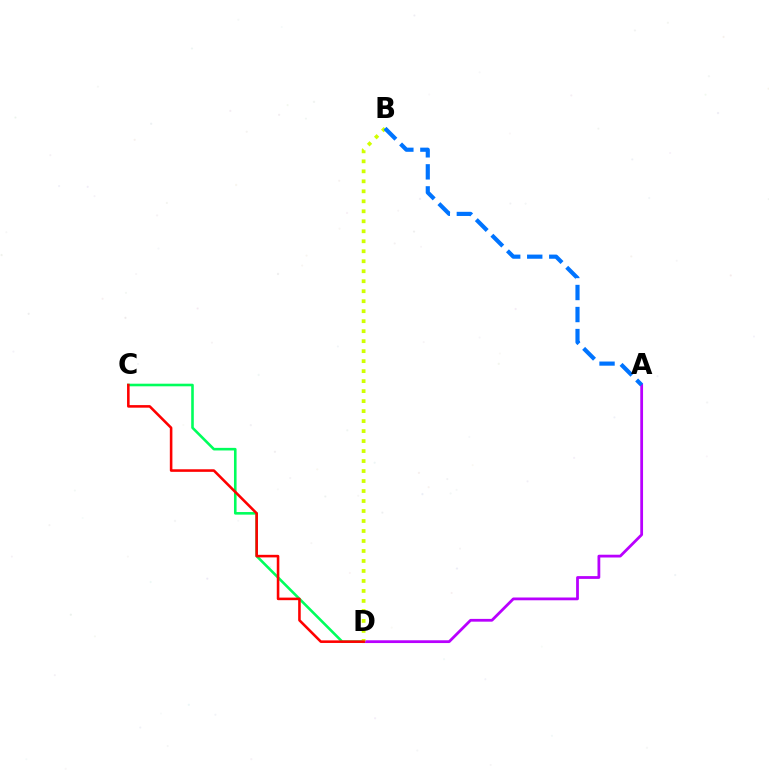{('A', 'D'): [{'color': '#b900ff', 'line_style': 'solid', 'thickness': 2.0}], ('C', 'D'): [{'color': '#00ff5c', 'line_style': 'solid', 'thickness': 1.87}, {'color': '#ff0000', 'line_style': 'solid', 'thickness': 1.85}], ('B', 'D'): [{'color': '#d1ff00', 'line_style': 'dotted', 'thickness': 2.71}], ('A', 'B'): [{'color': '#0074ff', 'line_style': 'dashed', 'thickness': 2.99}]}